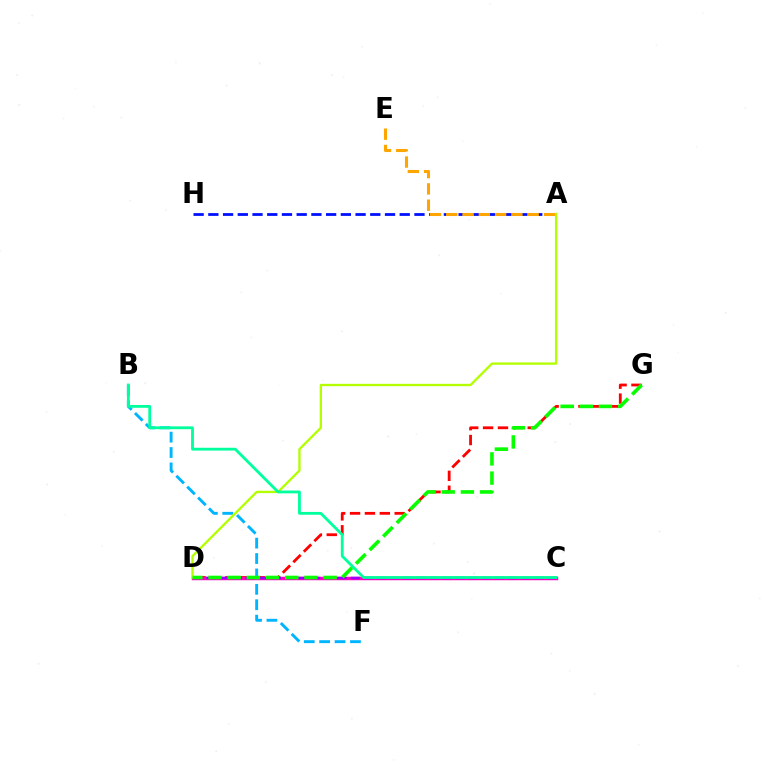{('A', 'H'): [{'color': '#0010ff', 'line_style': 'dashed', 'thickness': 2.0}], ('D', 'G'): [{'color': '#ff0000', 'line_style': 'dashed', 'thickness': 2.02}, {'color': '#08ff00', 'line_style': 'dashed', 'thickness': 2.61}], ('C', 'D'): [{'color': '#ff00bd', 'line_style': 'solid', 'thickness': 2.5}, {'color': '#9b00ff', 'line_style': 'dashed', 'thickness': 1.78}], ('B', 'F'): [{'color': '#00b5ff', 'line_style': 'dashed', 'thickness': 2.09}], ('A', 'D'): [{'color': '#b3ff00', 'line_style': 'solid', 'thickness': 1.68}], ('A', 'E'): [{'color': '#ffa500', 'line_style': 'dashed', 'thickness': 2.21}], ('B', 'C'): [{'color': '#00ff9d', 'line_style': 'solid', 'thickness': 2.02}]}